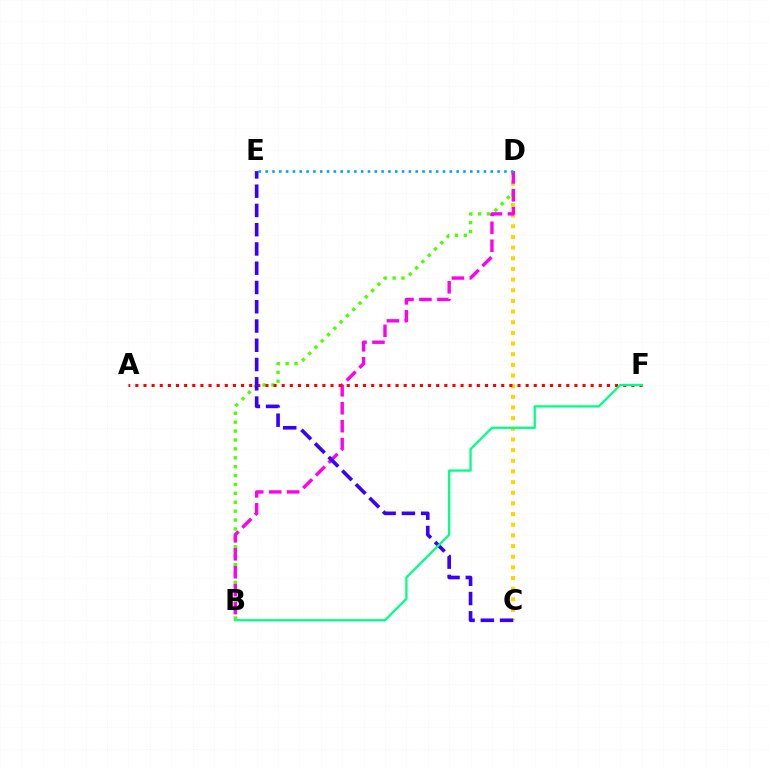{('C', 'D'): [{'color': '#ffd500', 'line_style': 'dotted', 'thickness': 2.9}], ('B', 'D'): [{'color': '#4fff00', 'line_style': 'dotted', 'thickness': 2.42}, {'color': '#ff00ed', 'line_style': 'dashed', 'thickness': 2.44}], ('D', 'E'): [{'color': '#009eff', 'line_style': 'dotted', 'thickness': 1.85}], ('A', 'F'): [{'color': '#ff0000', 'line_style': 'dotted', 'thickness': 2.21}], ('C', 'E'): [{'color': '#3700ff', 'line_style': 'dashed', 'thickness': 2.62}], ('B', 'F'): [{'color': '#00ff86', 'line_style': 'solid', 'thickness': 1.63}]}